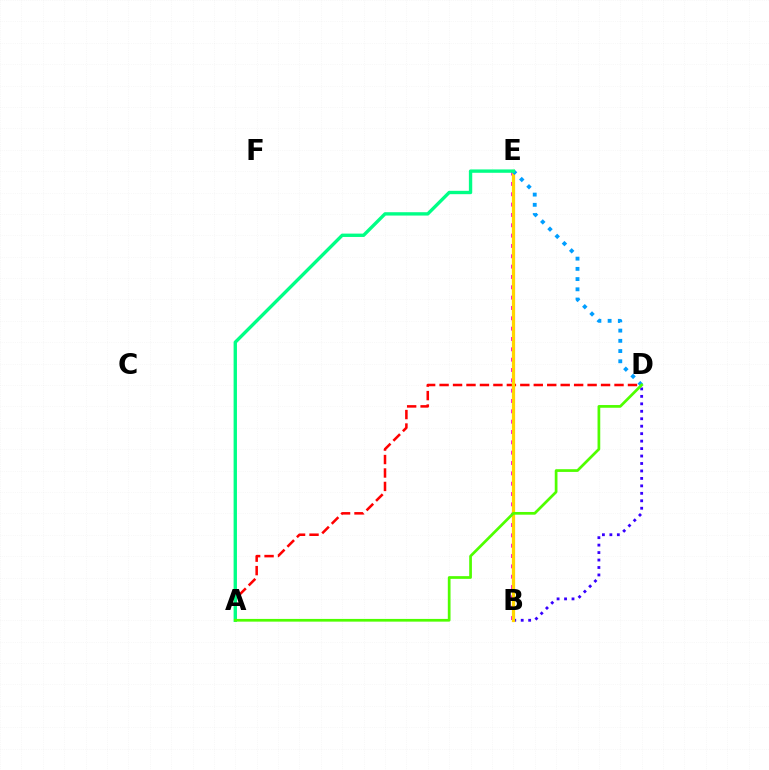{('A', 'D'): [{'color': '#ff0000', 'line_style': 'dashed', 'thickness': 1.83}, {'color': '#4fff00', 'line_style': 'solid', 'thickness': 1.96}], ('B', 'D'): [{'color': '#3700ff', 'line_style': 'dotted', 'thickness': 2.03}], ('B', 'E'): [{'color': '#ff00ed', 'line_style': 'dotted', 'thickness': 2.81}, {'color': '#ffd500', 'line_style': 'solid', 'thickness': 2.34}], ('D', 'E'): [{'color': '#009eff', 'line_style': 'dotted', 'thickness': 2.78}], ('A', 'E'): [{'color': '#00ff86', 'line_style': 'solid', 'thickness': 2.42}]}